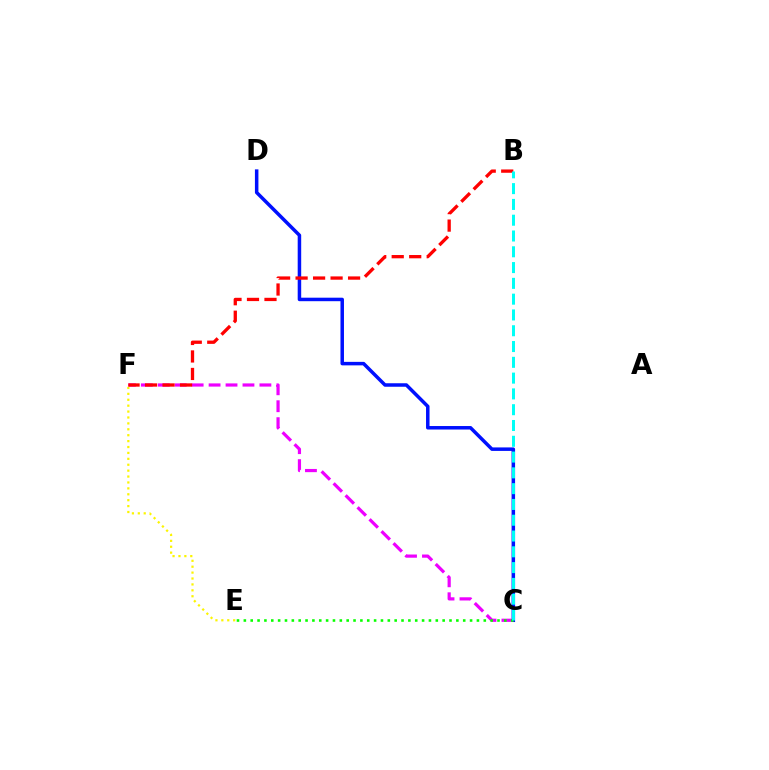{('C', 'D'): [{'color': '#0010ff', 'line_style': 'solid', 'thickness': 2.52}], ('C', 'F'): [{'color': '#ee00ff', 'line_style': 'dashed', 'thickness': 2.3}], ('C', 'E'): [{'color': '#08ff00', 'line_style': 'dotted', 'thickness': 1.86}], ('E', 'F'): [{'color': '#fcf500', 'line_style': 'dotted', 'thickness': 1.61}], ('B', 'F'): [{'color': '#ff0000', 'line_style': 'dashed', 'thickness': 2.38}], ('B', 'C'): [{'color': '#00fff6', 'line_style': 'dashed', 'thickness': 2.15}]}